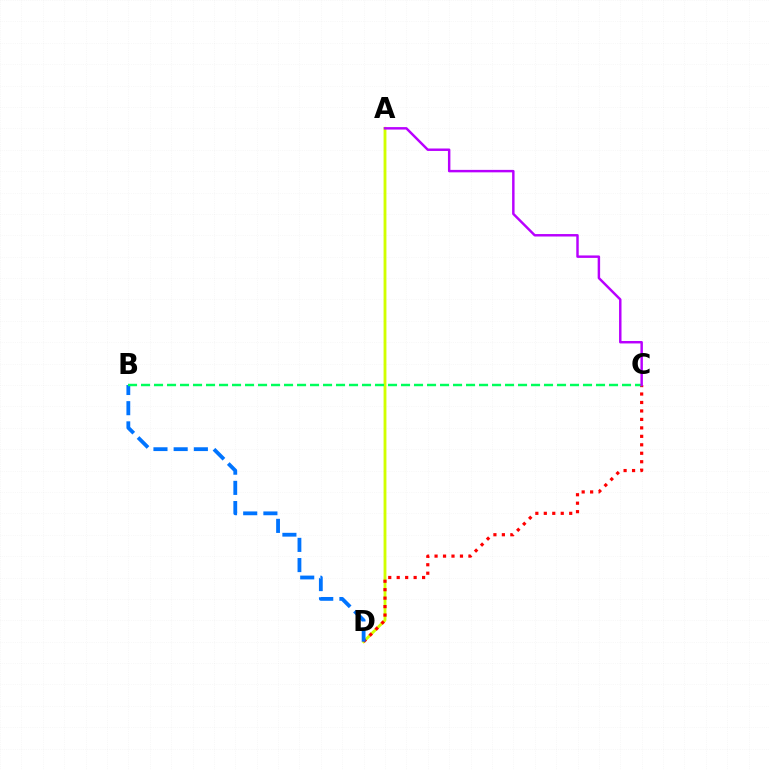{('A', 'D'): [{'color': '#d1ff00', 'line_style': 'solid', 'thickness': 2.06}], ('C', 'D'): [{'color': '#ff0000', 'line_style': 'dotted', 'thickness': 2.3}], ('B', 'D'): [{'color': '#0074ff', 'line_style': 'dashed', 'thickness': 2.74}], ('B', 'C'): [{'color': '#00ff5c', 'line_style': 'dashed', 'thickness': 1.77}], ('A', 'C'): [{'color': '#b900ff', 'line_style': 'solid', 'thickness': 1.77}]}